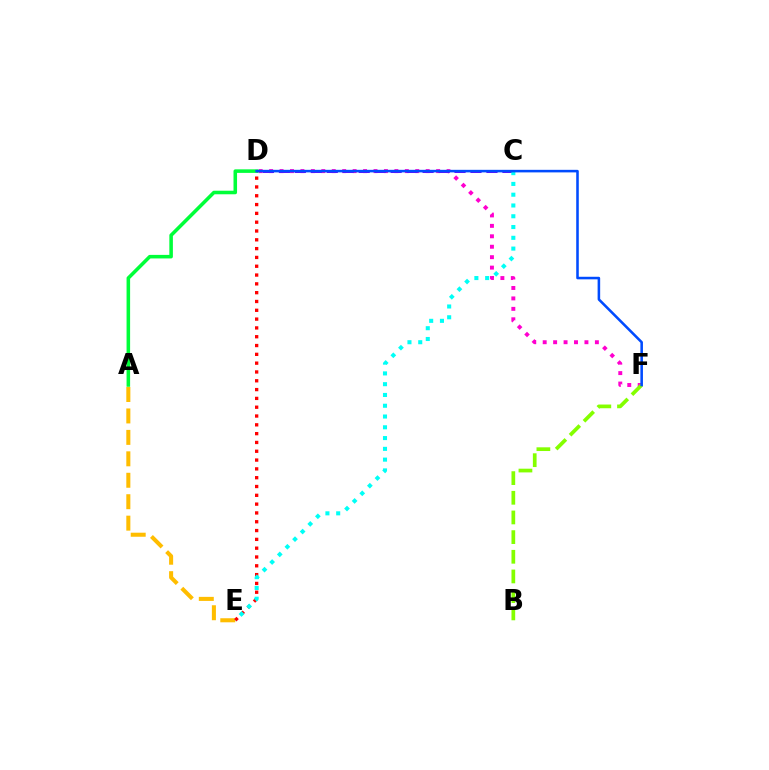{('D', 'F'): [{'color': '#ff00cf', 'line_style': 'dotted', 'thickness': 2.84}, {'color': '#004bff', 'line_style': 'solid', 'thickness': 1.84}], ('A', 'E'): [{'color': '#ffbd00', 'line_style': 'dashed', 'thickness': 2.91}], ('B', 'F'): [{'color': '#84ff00', 'line_style': 'dashed', 'thickness': 2.67}], ('D', 'E'): [{'color': '#ff0000', 'line_style': 'dotted', 'thickness': 2.39}], ('C', 'D'): [{'color': '#7200ff', 'line_style': 'dashed', 'thickness': 2.17}], ('C', 'E'): [{'color': '#00fff6', 'line_style': 'dotted', 'thickness': 2.93}], ('A', 'D'): [{'color': '#00ff39', 'line_style': 'solid', 'thickness': 2.56}]}